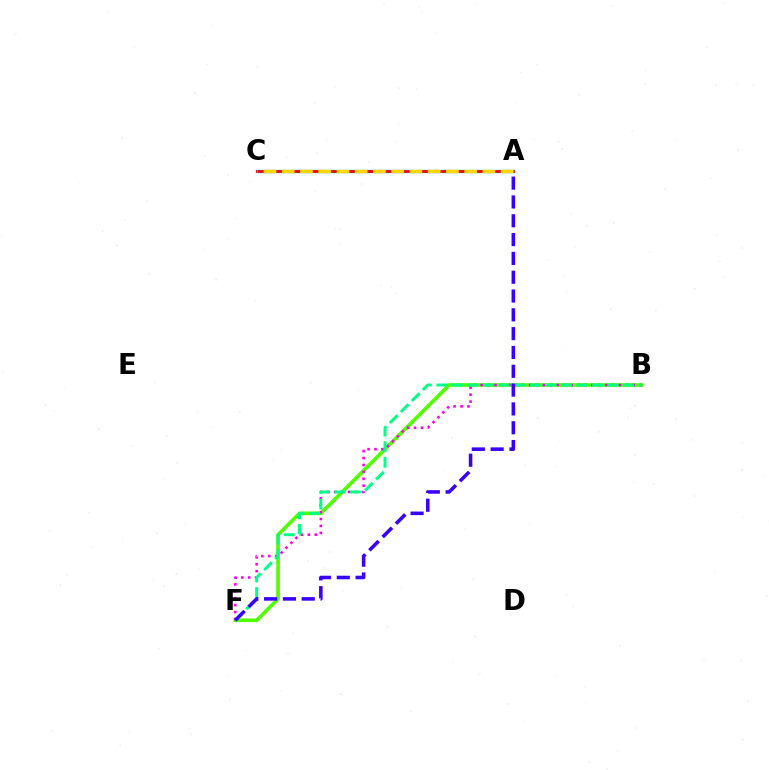{('A', 'C'): [{'color': '#009eff', 'line_style': 'solid', 'thickness': 2.36}, {'color': '#ff0000', 'line_style': 'solid', 'thickness': 1.91}, {'color': '#ffd500', 'line_style': 'dashed', 'thickness': 2.48}], ('B', 'F'): [{'color': '#4fff00', 'line_style': 'solid', 'thickness': 2.62}, {'color': '#ff00ed', 'line_style': 'dotted', 'thickness': 1.88}, {'color': '#00ff86', 'line_style': 'dashed', 'thickness': 2.12}], ('A', 'F'): [{'color': '#3700ff', 'line_style': 'dashed', 'thickness': 2.56}]}